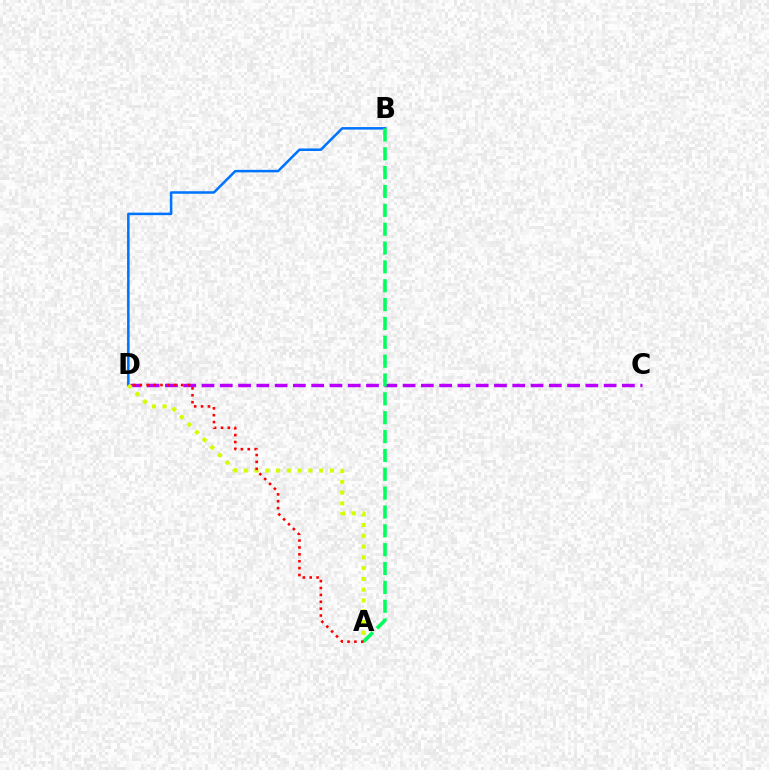{('C', 'D'): [{'color': '#b900ff', 'line_style': 'dashed', 'thickness': 2.48}], ('B', 'D'): [{'color': '#0074ff', 'line_style': 'solid', 'thickness': 1.82}], ('A', 'D'): [{'color': '#d1ff00', 'line_style': 'dotted', 'thickness': 2.93}, {'color': '#ff0000', 'line_style': 'dotted', 'thickness': 1.87}], ('A', 'B'): [{'color': '#00ff5c', 'line_style': 'dashed', 'thickness': 2.56}]}